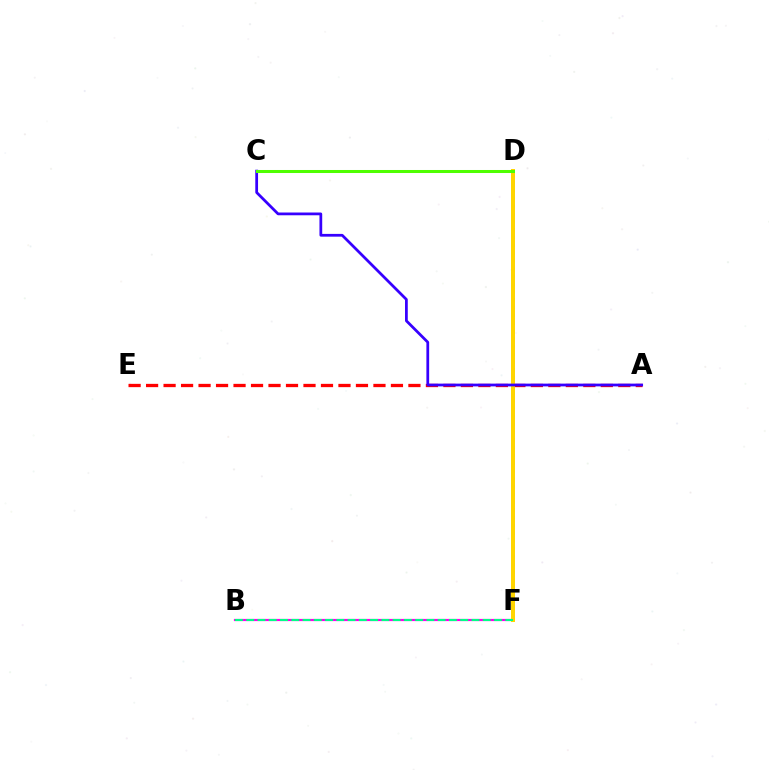{('D', 'F'): [{'color': '#009eff', 'line_style': 'dotted', 'thickness': 2.12}, {'color': '#ffd500', 'line_style': 'solid', 'thickness': 2.87}], ('A', 'E'): [{'color': '#ff0000', 'line_style': 'dashed', 'thickness': 2.38}], ('B', 'F'): [{'color': '#ff00ed', 'line_style': 'solid', 'thickness': 1.58}, {'color': '#00ff86', 'line_style': 'dashed', 'thickness': 1.53}], ('A', 'C'): [{'color': '#3700ff', 'line_style': 'solid', 'thickness': 1.99}], ('C', 'D'): [{'color': '#4fff00', 'line_style': 'solid', 'thickness': 2.18}]}